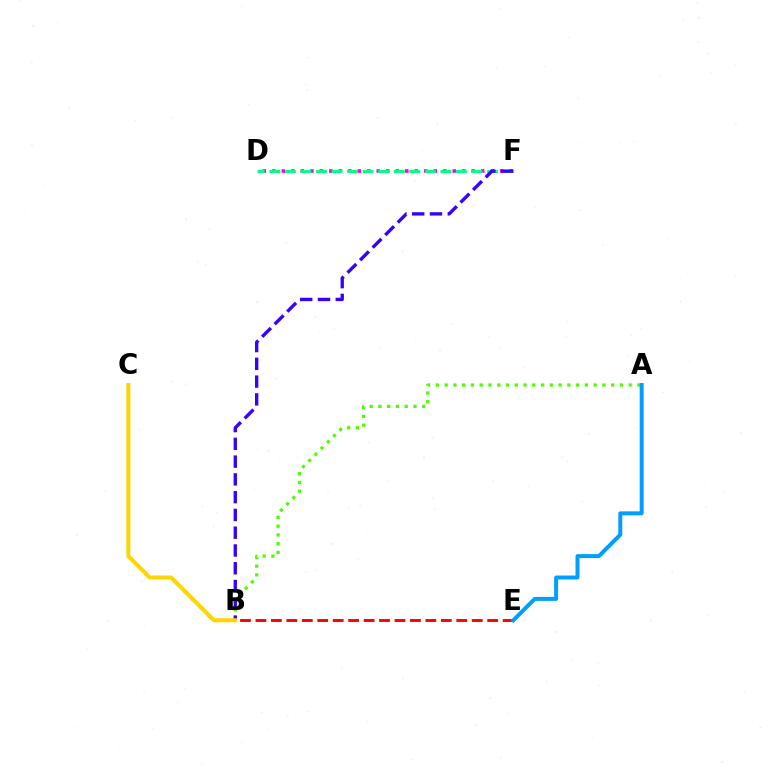{('A', 'B'): [{'color': '#4fff00', 'line_style': 'dotted', 'thickness': 2.38}], ('B', 'E'): [{'color': '#ff0000', 'line_style': 'dashed', 'thickness': 2.1}], ('D', 'F'): [{'color': '#ff00ed', 'line_style': 'dotted', 'thickness': 2.58}, {'color': '#00ff86', 'line_style': 'dashed', 'thickness': 2.11}], ('B', 'F'): [{'color': '#3700ff', 'line_style': 'dashed', 'thickness': 2.41}], ('A', 'E'): [{'color': '#009eff', 'line_style': 'solid', 'thickness': 2.85}], ('B', 'C'): [{'color': '#ffd500', 'line_style': 'solid', 'thickness': 2.9}]}